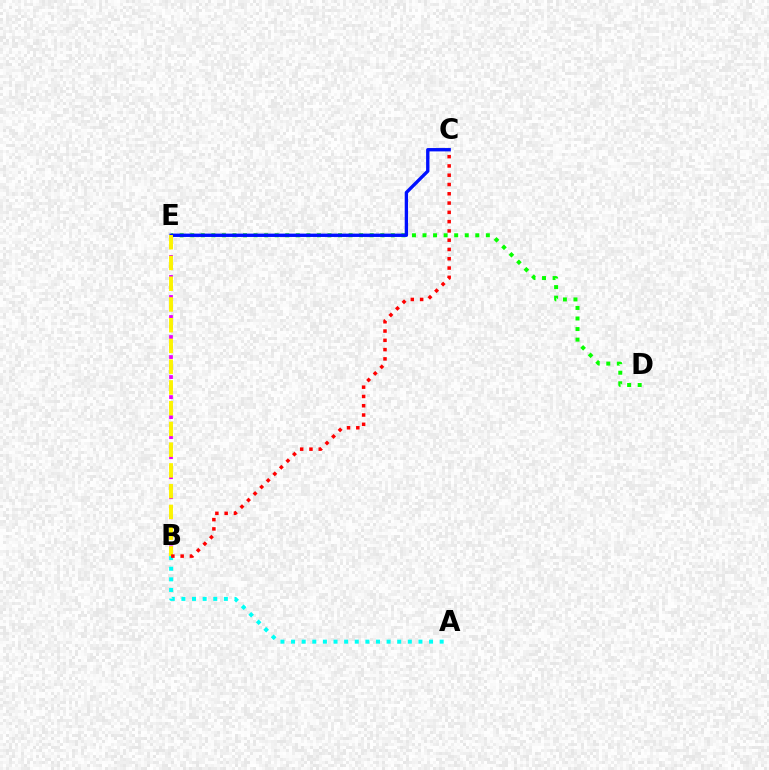{('A', 'B'): [{'color': '#00fff6', 'line_style': 'dotted', 'thickness': 2.88}], ('D', 'E'): [{'color': '#08ff00', 'line_style': 'dotted', 'thickness': 2.87}], ('B', 'E'): [{'color': '#ee00ff', 'line_style': 'dotted', 'thickness': 2.72}, {'color': '#fcf500', 'line_style': 'dashed', 'thickness': 2.82}], ('C', 'E'): [{'color': '#0010ff', 'line_style': 'solid', 'thickness': 2.41}], ('B', 'C'): [{'color': '#ff0000', 'line_style': 'dotted', 'thickness': 2.52}]}